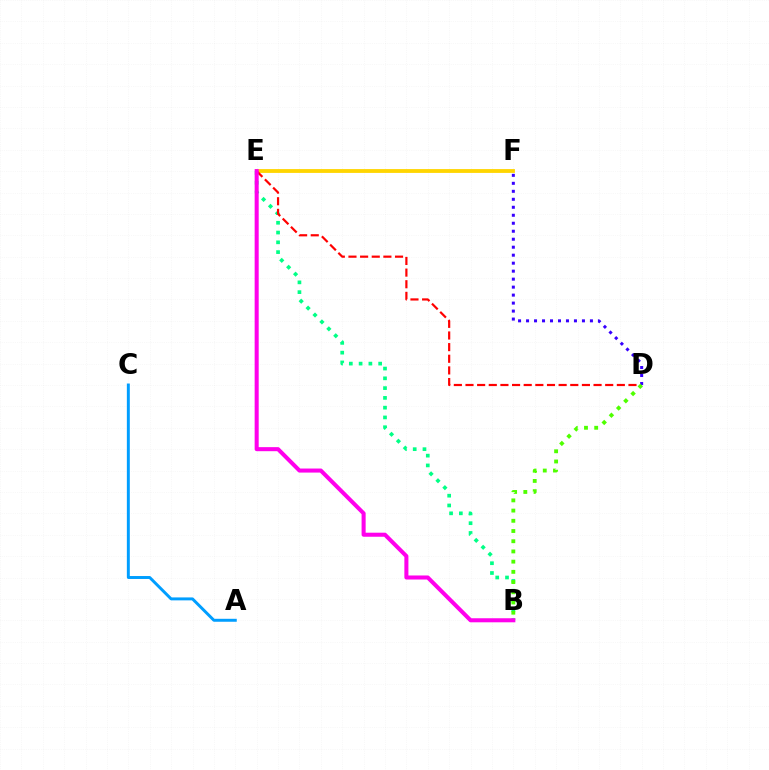{('B', 'E'): [{'color': '#00ff86', 'line_style': 'dotted', 'thickness': 2.66}, {'color': '#ff00ed', 'line_style': 'solid', 'thickness': 2.91}], ('E', 'F'): [{'color': '#ffd500', 'line_style': 'solid', 'thickness': 2.75}], ('D', 'E'): [{'color': '#ff0000', 'line_style': 'dashed', 'thickness': 1.58}], ('D', 'F'): [{'color': '#3700ff', 'line_style': 'dotted', 'thickness': 2.17}], ('B', 'D'): [{'color': '#4fff00', 'line_style': 'dotted', 'thickness': 2.77}], ('A', 'C'): [{'color': '#009eff', 'line_style': 'solid', 'thickness': 2.13}]}